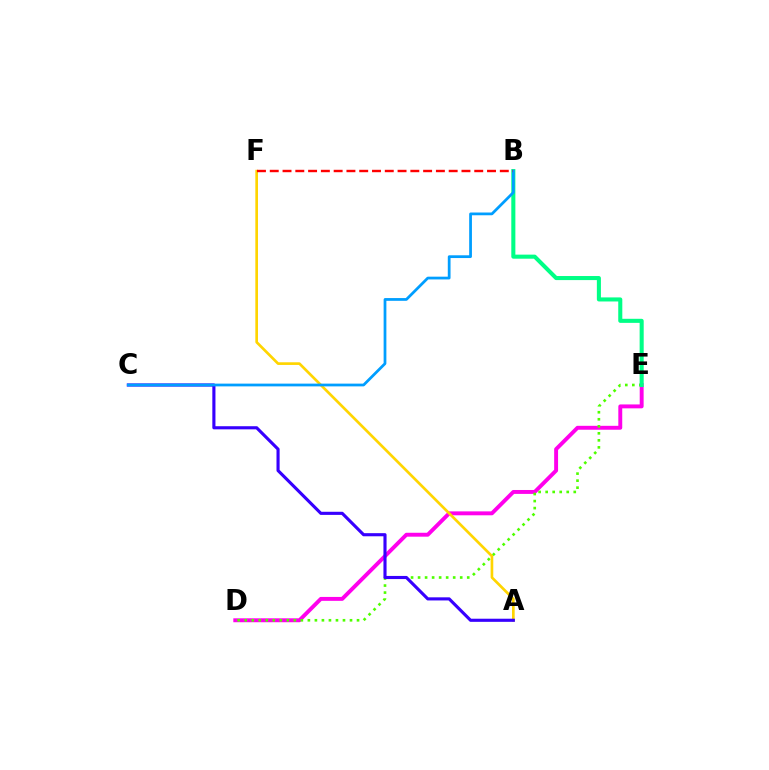{('D', 'E'): [{'color': '#ff00ed', 'line_style': 'solid', 'thickness': 2.82}, {'color': '#4fff00', 'line_style': 'dotted', 'thickness': 1.91}], ('B', 'E'): [{'color': '#00ff86', 'line_style': 'solid', 'thickness': 2.93}], ('A', 'F'): [{'color': '#ffd500', 'line_style': 'solid', 'thickness': 1.92}], ('A', 'C'): [{'color': '#3700ff', 'line_style': 'solid', 'thickness': 2.25}], ('B', 'C'): [{'color': '#009eff', 'line_style': 'solid', 'thickness': 1.98}], ('B', 'F'): [{'color': '#ff0000', 'line_style': 'dashed', 'thickness': 1.74}]}